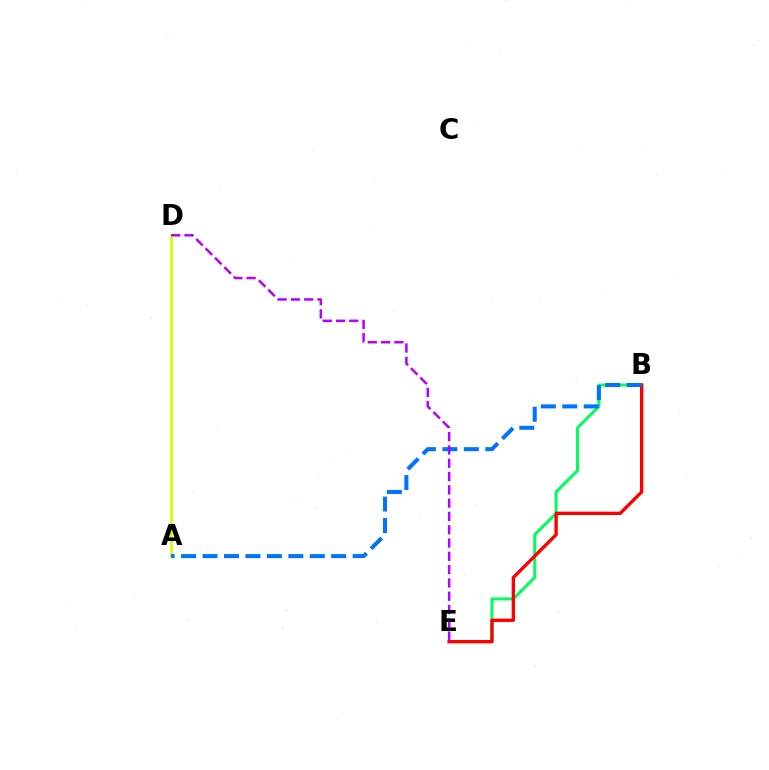{('A', 'D'): [{'color': '#d1ff00', 'line_style': 'solid', 'thickness': 2.0}], ('B', 'E'): [{'color': '#00ff5c', 'line_style': 'solid', 'thickness': 2.17}, {'color': '#ff0000', 'line_style': 'solid', 'thickness': 2.41}], ('A', 'B'): [{'color': '#0074ff', 'line_style': 'dashed', 'thickness': 2.91}], ('D', 'E'): [{'color': '#b900ff', 'line_style': 'dashed', 'thickness': 1.81}]}